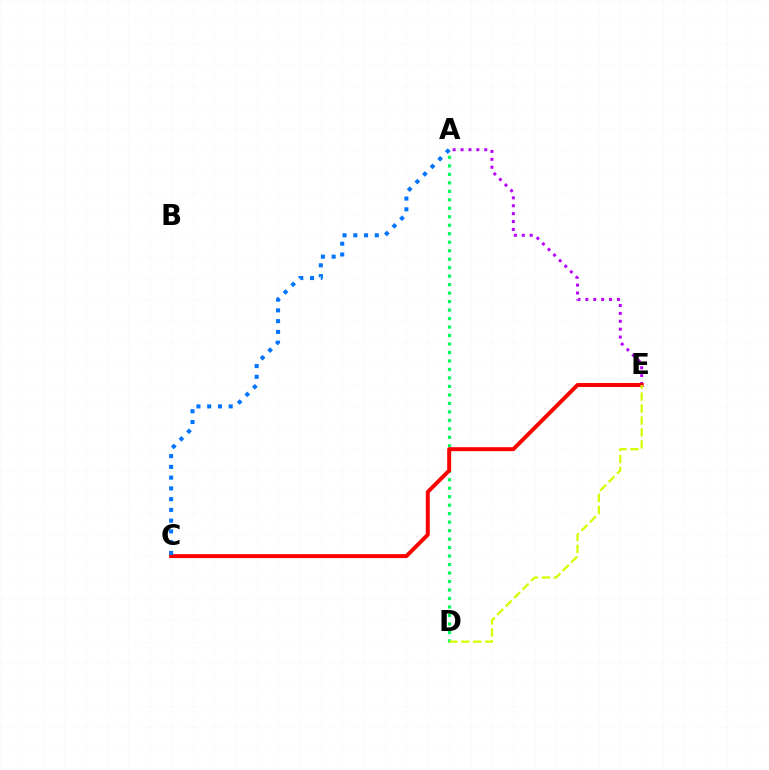{('A', 'D'): [{'color': '#00ff5c', 'line_style': 'dotted', 'thickness': 2.3}], ('A', 'E'): [{'color': '#b900ff', 'line_style': 'dotted', 'thickness': 2.15}], ('C', 'E'): [{'color': '#ff0000', 'line_style': 'solid', 'thickness': 2.84}], ('D', 'E'): [{'color': '#d1ff00', 'line_style': 'dashed', 'thickness': 1.62}], ('A', 'C'): [{'color': '#0074ff', 'line_style': 'dotted', 'thickness': 2.92}]}